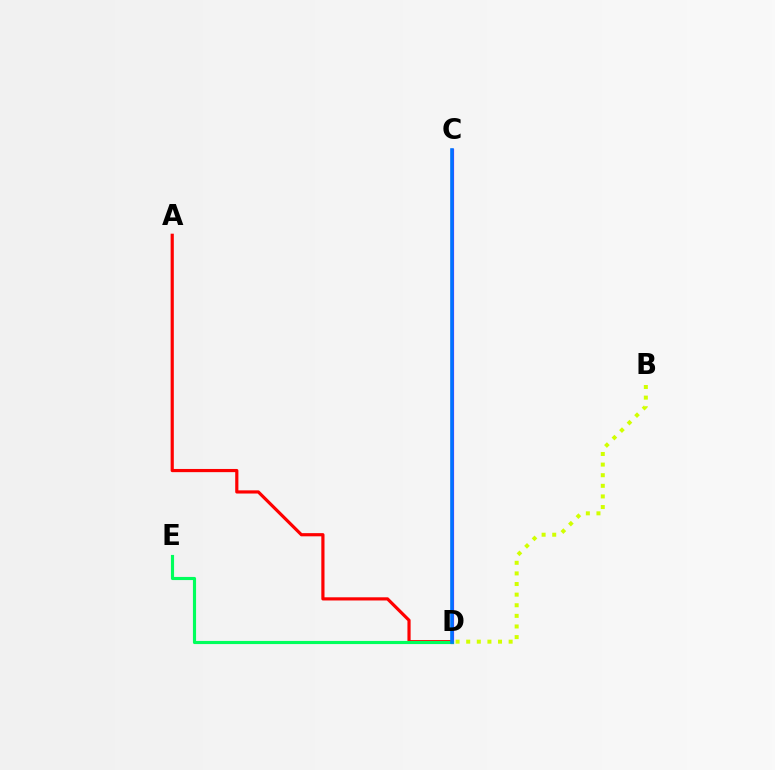{('A', 'D'): [{'color': '#ff0000', 'line_style': 'solid', 'thickness': 2.29}], ('C', 'D'): [{'color': '#b900ff', 'line_style': 'solid', 'thickness': 2.28}, {'color': '#0074ff', 'line_style': 'solid', 'thickness': 2.59}], ('B', 'D'): [{'color': '#d1ff00', 'line_style': 'dotted', 'thickness': 2.88}], ('D', 'E'): [{'color': '#00ff5c', 'line_style': 'solid', 'thickness': 2.25}]}